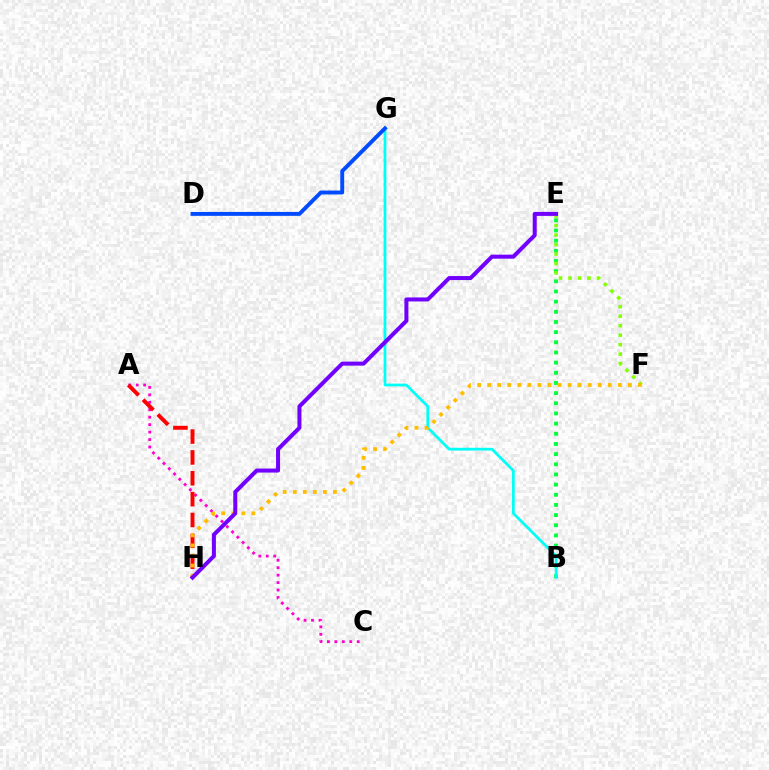{('B', 'E'): [{'color': '#00ff39', 'line_style': 'dotted', 'thickness': 2.76}], ('E', 'F'): [{'color': '#84ff00', 'line_style': 'dotted', 'thickness': 2.58}], ('A', 'C'): [{'color': '#ff00cf', 'line_style': 'dotted', 'thickness': 2.03}], ('A', 'H'): [{'color': '#ff0000', 'line_style': 'dashed', 'thickness': 2.83}], ('B', 'G'): [{'color': '#00fff6', 'line_style': 'solid', 'thickness': 1.98}], ('F', 'H'): [{'color': '#ffbd00', 'line_style': 'dotted', 'thickness': 2.73}], ('D', 'G'): [{'color': '#004bff', 'line_style': 'solid', 'thickness': 2.81}], ('E', 'H'): [{'color': '#7200ff', 'line_style': 'solid', 'thickness': 2.89}]}